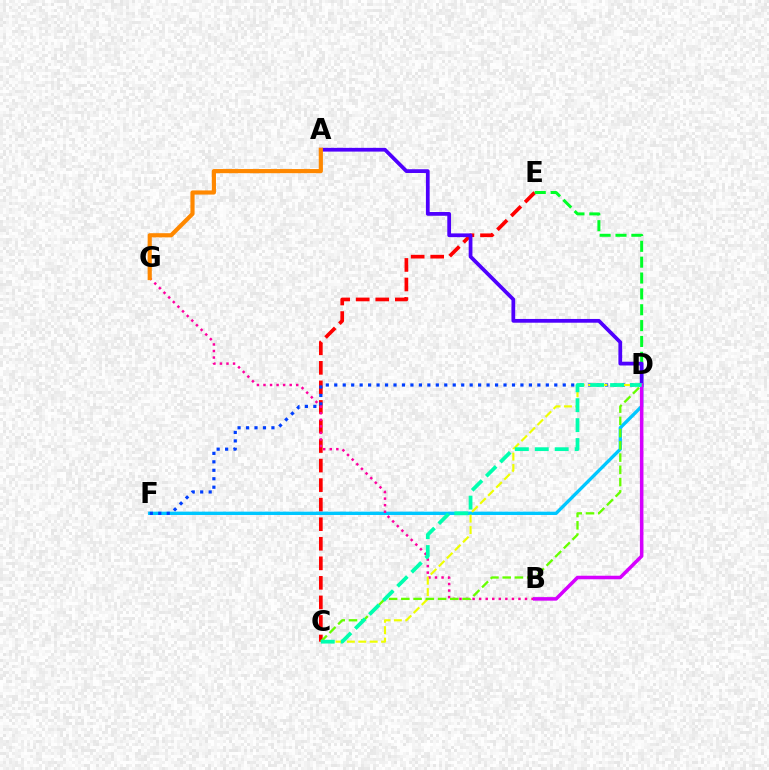{('C', 'E'): [{'color': '#ff0000', 'line_style': 'dashed', 'thickness': 2.66}], ('D', 'E'): [{'color': '#00ff27', 'line_style': 'dashed', 'thickness': 2.15}], ('A', 'D'): [{'color': '#4f00ff', 'line_style': 'solid', 'thickness': 2.7}], ('D', 'F'): [{'color': '#00c7ff', 'line_style': 'solid', 'thickness': 2.4}, {'color': '#003fff', 'line_style': 'dotted', 'thickness': 2.3}], ('B', 'G'): [{'color': '#ff00a0', 'line_style': 'dotted', 'thickness': 1.78}], ('C', 'D'): [{'color': '#eeff00', 'line_style': 'dashed', 'thickness': 1.55}, {'color': '#66ff00', 'line_style': 'dashed', 'thickness': 1.66}, {'color': '#00ffaf', 'line_style': 'dashed', 'thickness': 2.71}], ('B', 'D'): [{'color': '#d600ff', 'line_style': 'solid', 'thickness': 2.54}], ('A', 'G'): [{'color': '#ff8800', 'line_style': 'solid', 'thickness': 2.99}]}